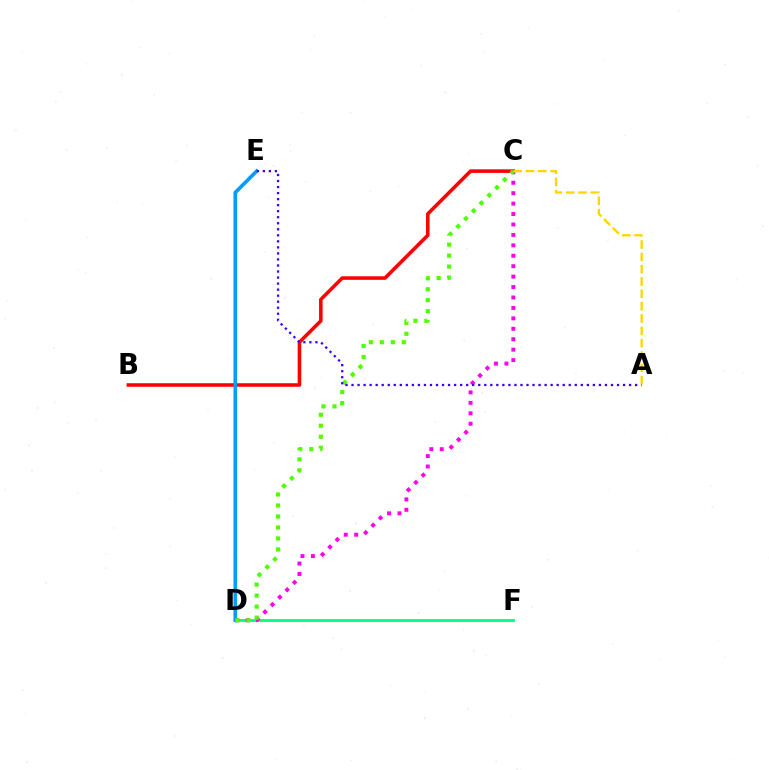{('D', 'F'): [{'color': '#00ff86', 'line_style': 'solid', 'thickness': 2.01}], ('B', 'C'): [{'color': '#ff0000', 'line_style': 'solid', 'thickness': 2.56}], ('D', 'E'): [{'color': '#009eff', 'line_style': 'solid', 'thickness': 2.64}], ('C', 'D'): [{'color': '#ff00ed', 'line_style': 'dotted', 'thickness': 2.83}, {'color': '#4fff00', 'line_style': 'dotted', 'thickness': 2.99}], ('A', 'E'): [{'color': '#3700ff', 'line_style': 'dotted', 'thickness': 1.64}], ('A', 'C'): [{'color': '#ffd500', 'line_style': 'dashed', 'thickness': 1.67}]}